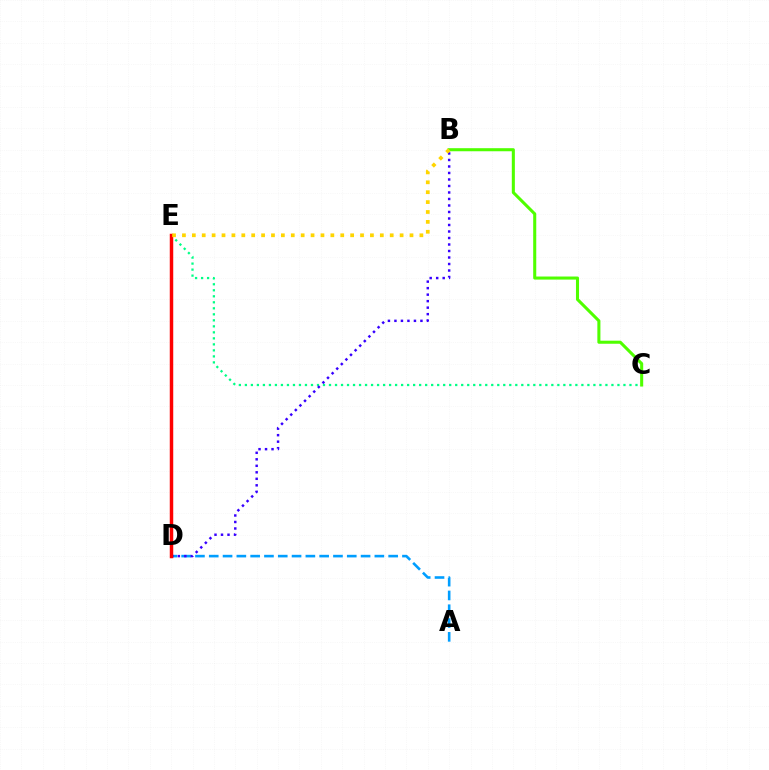{('A', 'D'): [{'color': '#009eff', 'line_style': 'dashed', 'thickness': 1.87}], ('C', 'E'): [{'color': '#00ff86', 'line_style': 'dotted', 'thickness': 1.63}], ('D', 'E'): [{'color': '#ff00ed', 'line_style': 'dashed', 'thickness': 2.15}, {'color': '#ff0000', 'line_style': 'solid', 'thickness': 2.5}], ('B', 'C'): [{'color': '#4fff00', 'line_style': 'solid', 'thickness': 2.2}], ('B', 'D'): [{'color': '#3700ff', 'line_style': 'dotted', 'thickness': 1.77}], ('B', 'E'): [{'color': '#ffd500', 'line_style': 'dotted', 'thickness': 2.69}]}